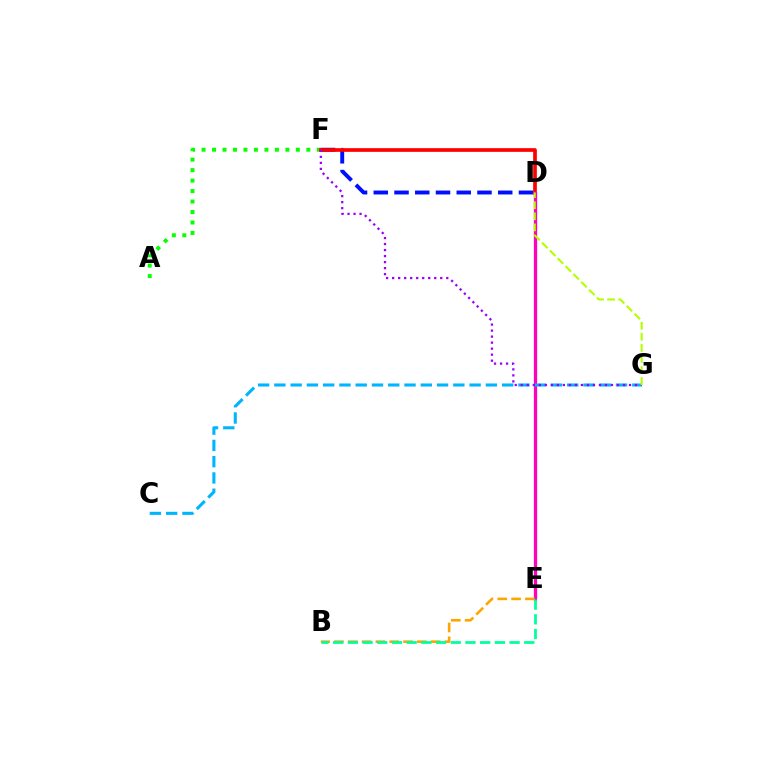{('A', 'F'): [{'color': '#08ff00', 'line_style': 'dotted', 'thickness': 2.85}], ('D', 'F'): [{'color': '#0010ff', 'line_style': 'dashed', 'thickness': 2.82}, {'color': '#ff0000', 'line_style': 'solid', 'thickness': 2.66}], ('D', 'E'): [{'color': '#ff00bd', 'line_style': 'solid', 'thickness': 2.37}], ('C', 'G'): [{'color': '#00b5ff', 'line_style': 'dashed', 'thickness': 2.21}], ('B', 'E'): [{'color': '#ffa500', 'line_style': 'dashed', 'thickness': 1.88}, {'color': '#00ff9d', 'line_style': 'dashed', 'thickness': 2.0}], ('F', 'G'): [{'color': '#9b00ff', 'line_style': 'dotted', 'thickness': 1.63}], ('D', 'G'): [{'color': '#b3ff00', 'line_style': 'dashed', 'thickness': 1.51}]}